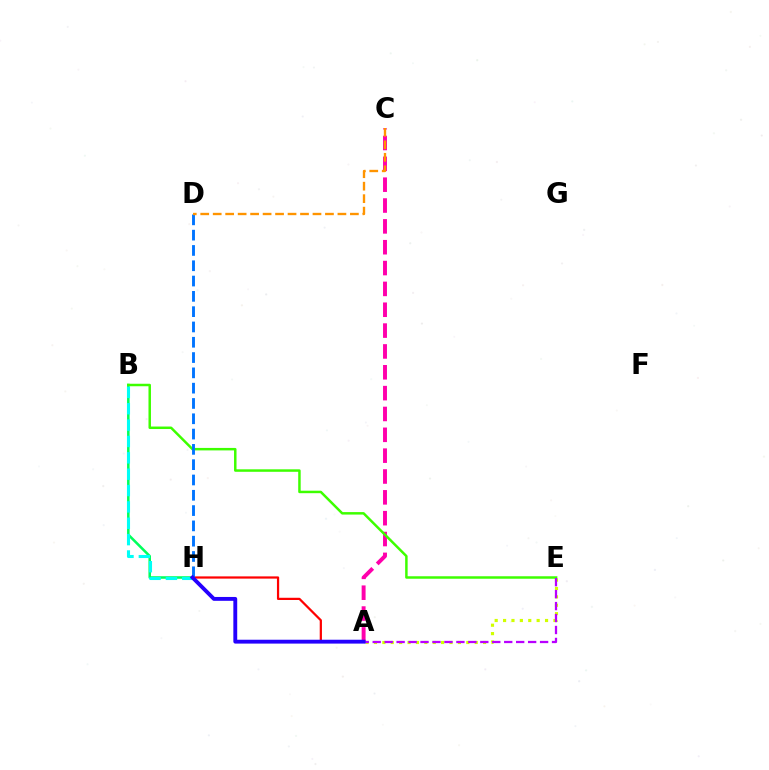{('A', 'H'): [{'color': '#ff0000', 'line_style': 'solid', 'thickness': 1.61}, {'color': '#2500ff', 'line_style': 'solid', 'thickness': 2.78}], ('A', 'C'): [{'color': '#ff00ac', 'line_style': 'dashed', 'thickness': 2.83}], ('B', 'H'): [{'color': '#00ff5c', 'line_style': 'solid', 'thickness': 1.84}, {'color': '#00fff6', 'line_style': 'dashed', 'thickness': 2.22}], ('A', 'E'): [{'color': '#d1ff00', 'line_style': 'dotted', 'thickness': 2.28}, {'color': '#b900ff', 'line_style': 'dashed', 'thickness': 1.62}], ('B', 'E'): [{'color': '#3dff00', 'line_style': 'solid', 'thickness': 1.79}], ('D', 'H'): [{'color': '#0074ff', 'line_style': 'dashed', 'thickness': 2.08}], ('C', 'D'): [{'color': '#ff9400', 'line_style': 'dashed', 'thickness': 1.69}]}